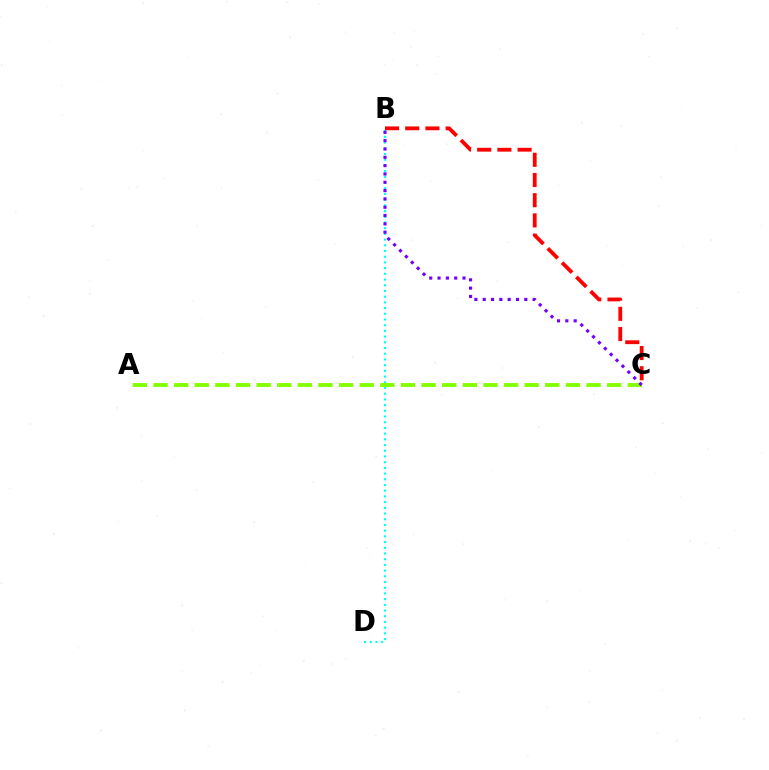{('B', 'D'): [{'color': '#00fff6', 'line_style': 'dotted', 'thickness': 1.55}], ('A', 'C'): [{'color': '#84ff00', 'line_style': 'dashed', 'thickness': 2.8}], ('B', 'C'): [{'color': '#7200ff', 'line_style': 'dotted', 'thickness': 2.26}, {'color': '#ff0000', 'line_style': 'dashed', 'thickness': 2.74}]}